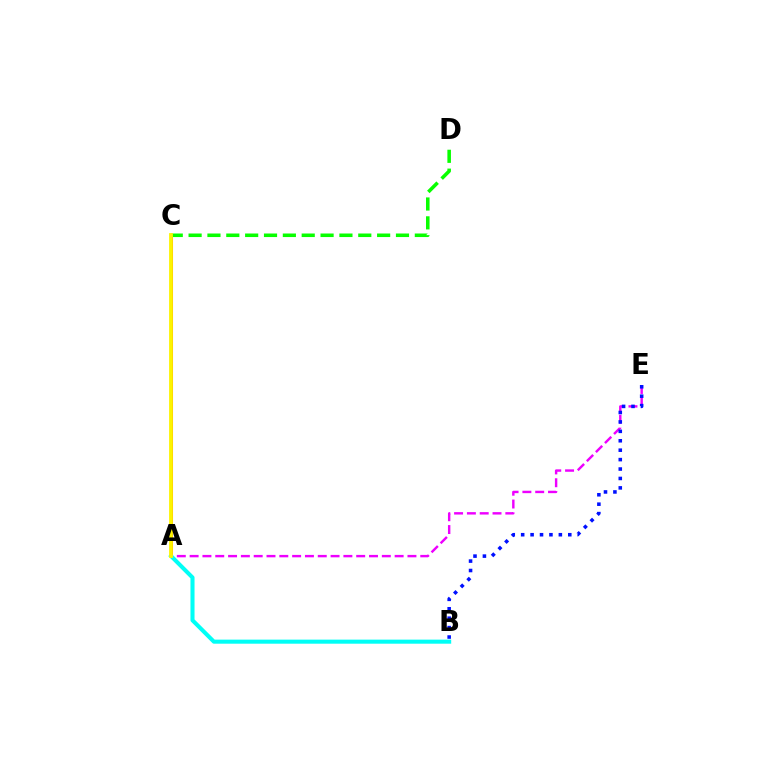{('A', 'E'): [{'color': '#ee00ff', 'line_style': 'dashed', 'thickness': 1.74}], ('A', 'C'): [{'color': '#ff0000', 'line_style': 'solid', 'thickness': 2.18}, {'color': '#fcf500', 'line_style': 'solid', 'thickness': 2.74}], ('A', 'B'): [{'color': '#00fff6', 'line_style': 'solid', 'thickness': 2.93}], ('B', 'E'): [{'color': '#0010ff', 'line_style': 'dotted', 'thickness': 2.56}], ('C', 'D'): [{'color': '#08ff00', 'line_style': 'dashed', 'thickness': 2.56}]}